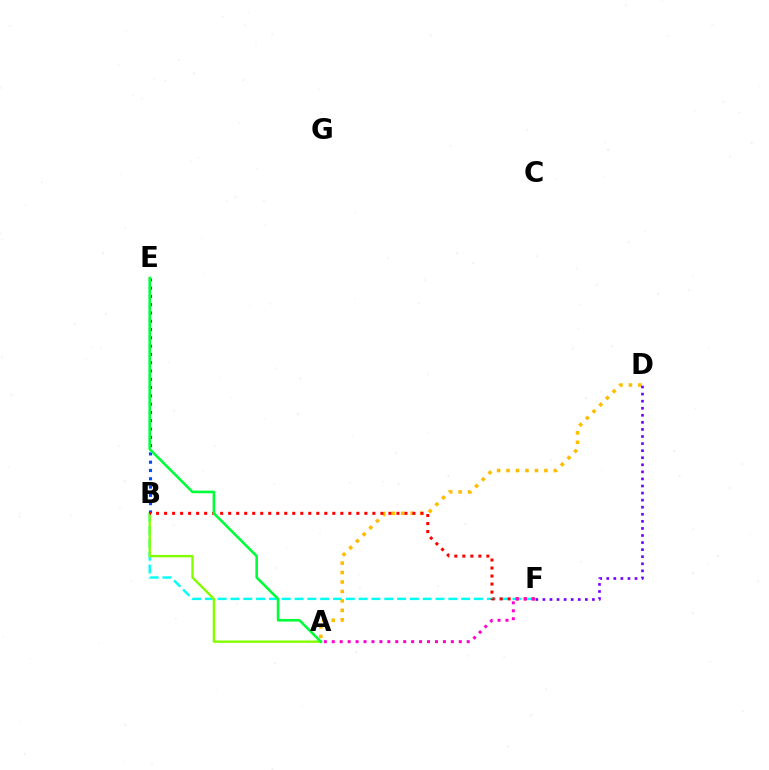{('A', 'D'): [{'color': '#ffbd00', 'line_style': 'dotted', 'thickness': 2.57}], ('B', 'F'): [{'color': '#00fff6', 'line_style': 'dashed', 'thickness': 1.74}, {'color': '#ff0000', 'line_style': 'dotted', 'thickness': 2.18}], ('A', 'B'): [{'color': '#84ff00', 'line_style': 'solid', 'thickness': 1.74}], ('B', 'E'): [{'color': '#004bff', 'line_style': 'dotted', 'thickness': 2.25}], ('A', 'F'): [{'color': '#ff00cf', 'line_style': 'dotted', 'thickness': 2.16}], ('D', 'F'): [{'color': '#7200ff', 'line_style': 'dotted', 'thickness': 1.92}], ('A', 'E'): [{'color': '#00ff39', 'line_style': 'solid', 'thickness': 1.88}]}